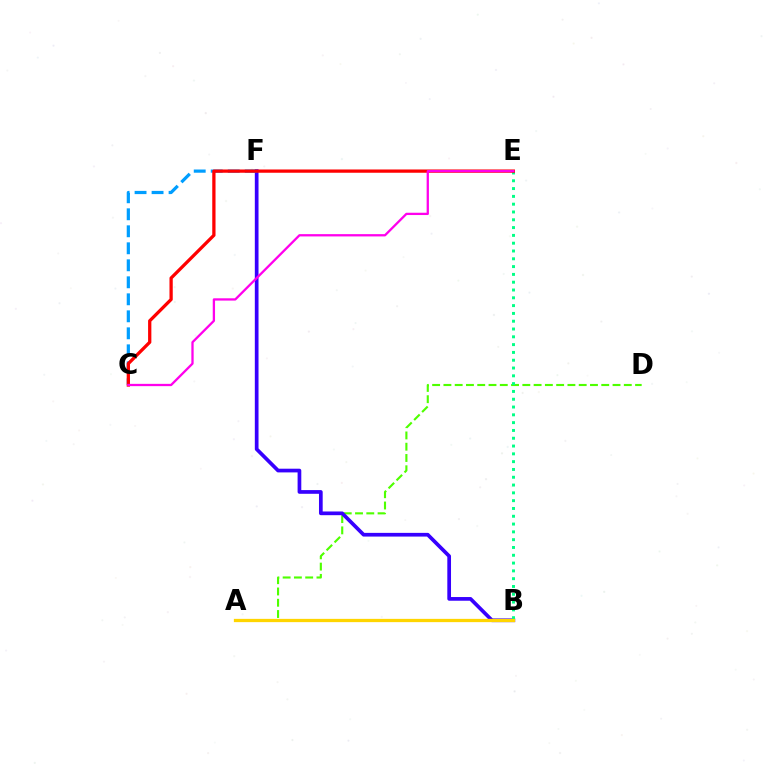{('A', 'D'): [{'color': '#4fff00', 'line_style': 'dashed', 'thickness': 1.53}], ('B', 'F'): [{'color': '#3700ff', 'line_style': 'solid', 'thickness': 2.67}], ('C', 'F'): [{'color': '#009eff', 'line_style': 'dashed', 'thickness': 2.31}], ('B', 'E'): [{'color': '#00ff86', 'line_style': 'dotted', 'thickness': 2.12}], ('C', 'E'): [{'color': '#ff0000', 'line_style': 'solid', 'thickness': 2.36}, {'color': '#ff00ed', 'line_style': 'solid', 'thickness': 1.65}], ('A', 'B'): [{'color': '#ffd500', 'line_style': 'solid', 'thickness': 2.35}]}